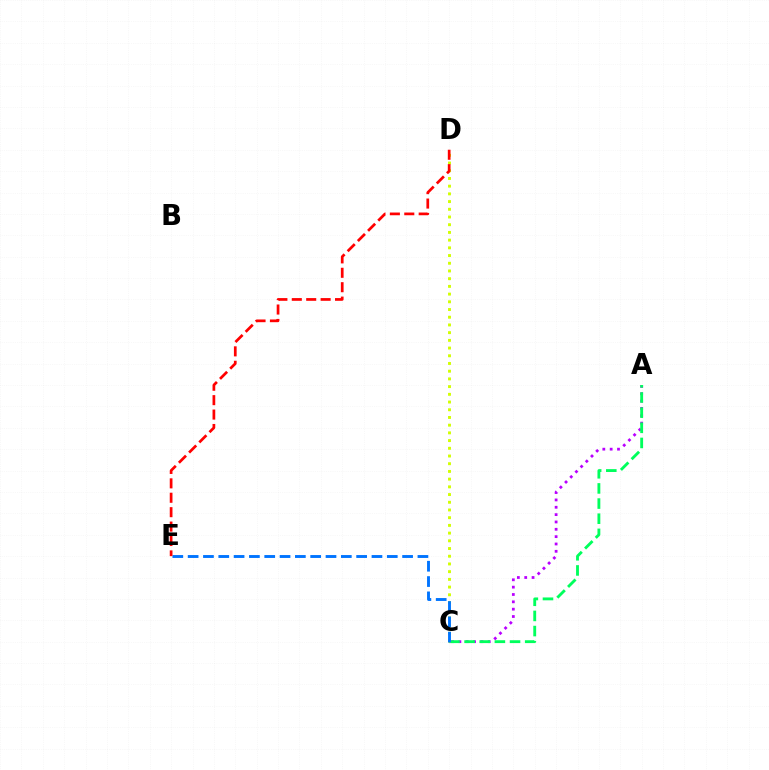{('A', 'C'): [{'color': '#b900ff', 'line_style': 'dotted', 'thickness': 1.99}, {'color': '#00ff5c', 'line_style': 'dashed', 'thickness': 2.06}], ('C', 'D'): [{'color': '#d1ff00', 'line_style': 'dotted', 'thickness': 2.09}], ('C', 'E'): [{'color': '#0074ff', 'line_style': 'dashed', 'thickness': 2.08}], ('D', 'E'): [{'color': '#ff0000', 'line_style': 'dashed', 'thickness': 1.96}]}